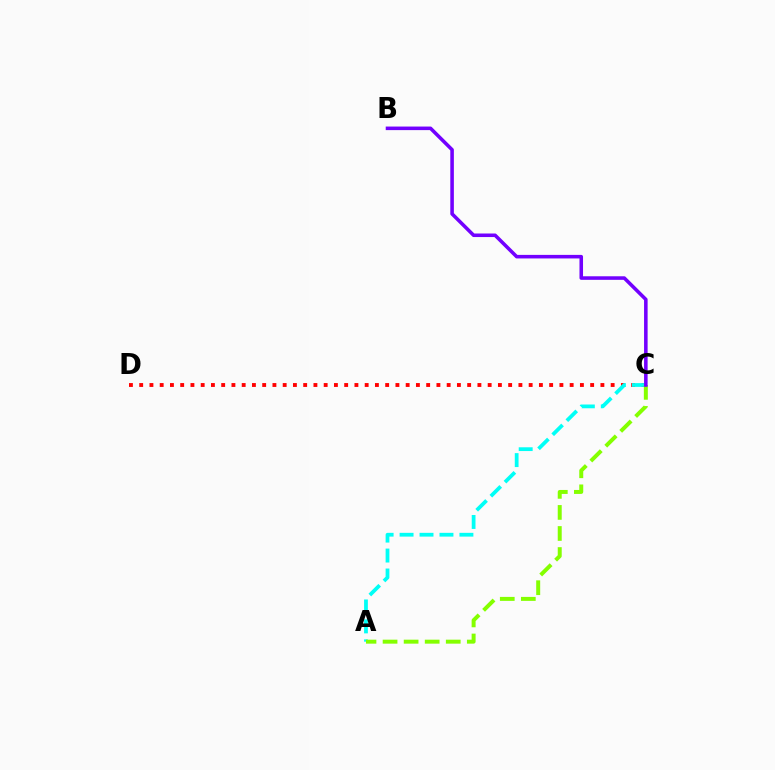{('C', 'D'): [{'color': '#ff0000', 'line_style': 'dotted', 'thickness': 2.78}], ('A', 'C'): [{'color': '#00fff6', 'line_style': 'dashed', 'thickness': 2.71}, {'color': '#84ff00', 'line_style': 'dashed', 'thickness': 2.86}], ('B', 'C'): [{'color': '#7200ff', 'line_style': 'solid', 'thickness': 2.56}]}